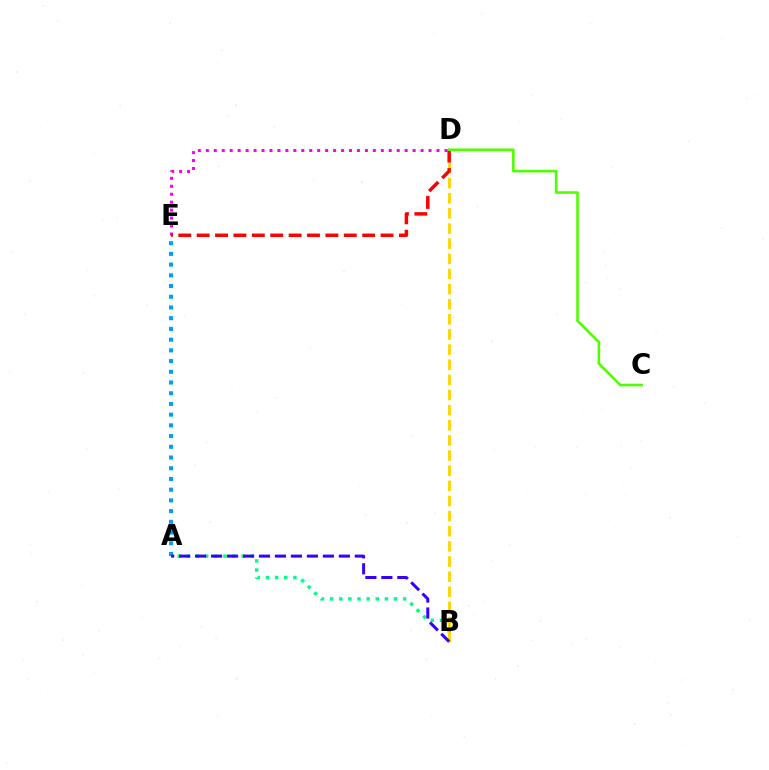{('D', 'E'): [{'color': '#ff00ed', 'line_style': 'dotted', 'thickness': 2.16}, {'color': '#ff0000', 'line_style': 'dashed', 'thickness': 2.5}], ('A', 'E'): [{'color': '#009eff', 'line_style': 'dotted', 'thickness': 2.91}], ('A', 'B'): [{'color': '#00ff86', 'line_style': 'dotted', 'thickness': 2.48}, {'color': '#3700ff', 'line_style': 'dashed', 'thickness': 2.17}], ('B', 'D'): [{'color': '#ffd500', 'line_style': 'dashed', 'thickness': 2.06}], ('C', 'D'): [{'color': '#4fff00', 'line_style': 'solid', 'thickness': 1.87}]}